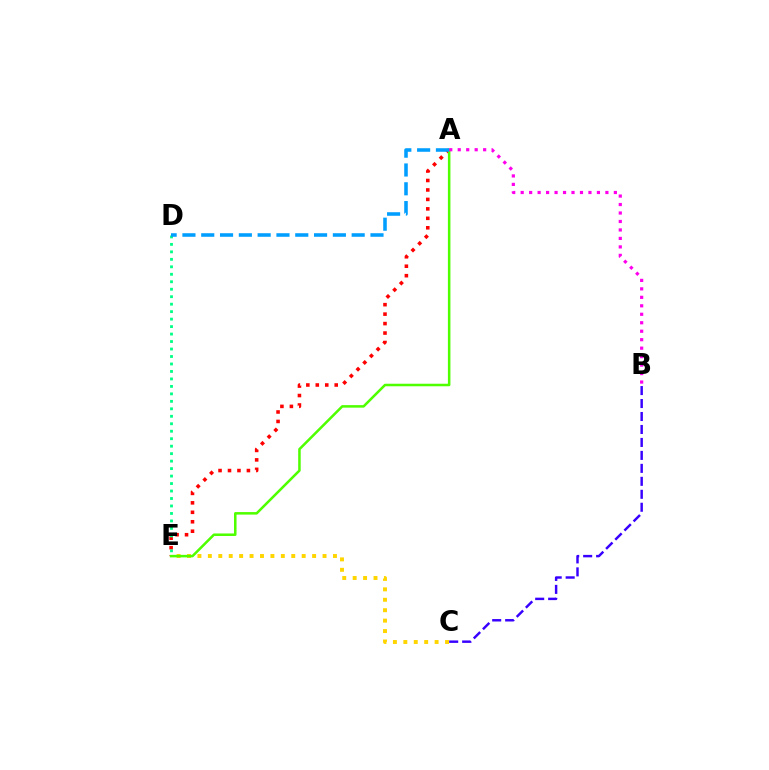{('B', 'C'): [{'color': '#3700ff', 'line_style': 'dashed', 'thickness': 1.76}], ('C', 'E'): [{'color': '#ffd500', 'line_style': 'dotted', 'thickness': 2.83}], ('A', 'E'): [{'color': '#ff0000', 'line_style': 'dotted', 'thickness': 2.57}, {'color': '#4fff00', 'line_style': 'solid', 'thickness': 1.82}], ('D', 'E'): [{'color': '#00ff86', 'line_style': 'dotted', 'thickness': 2.03}], ('A', 'D'): [{'color': '#009eff', 'line_style': 'dashed', 'thickness': 2.55}], ('A', 'B'): [{'color': '#ff00ed', 'line_style': 'dotted', 'thickness': 2.3}]}